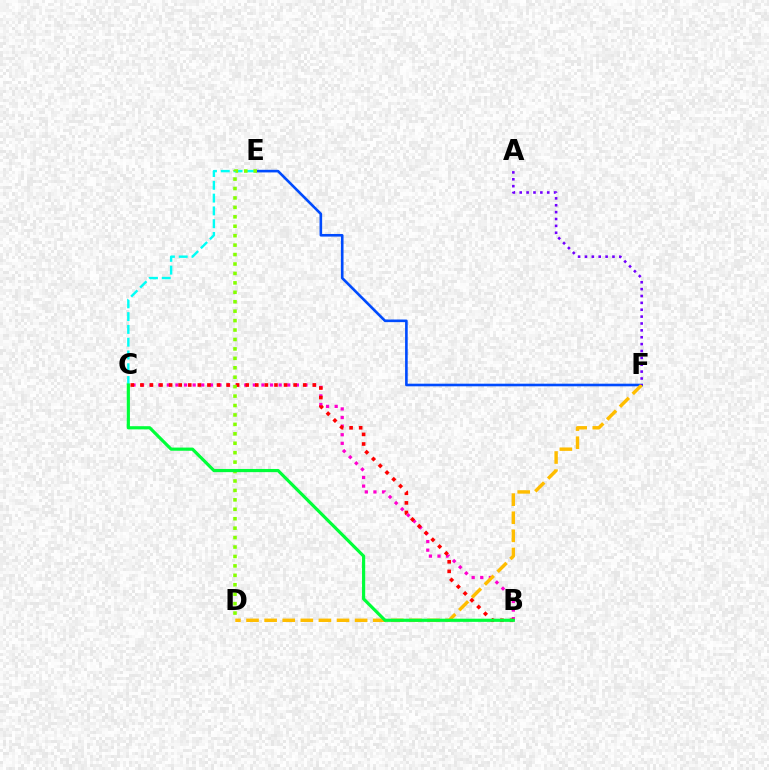{('E', 'F'): [{'color': '#004bff', 'line_style': 'solid', 'thickness': 1.88}], ('B', 'C'): [{'color': '#ff00cf', 'line_style': 'dotted', 'thickness': 2.34}, {'color': '#ff0000', 'line_style': 'dotted', 'thickness': 2.6}, {'color': '#00ff39', 'line_style': 'solid', 'thickness': 2.29}], ('D', 'F'): [{'color': '#ffbd00', 'line_style': 'dashed', 'thickness': 2.46}], ('A', 'F'): [{'color': '#7200ff', 'line_style': 'dotted', 'thickness': 1.87}], ('C', 'E'): [{'color': '#00fff6', 'line_style': 'dashed', 'thickness': 1.74}], ('D', 'E'): [{'color': '#84ff00', 'line_style': 'dotted', 'thickness': 2.56}]}